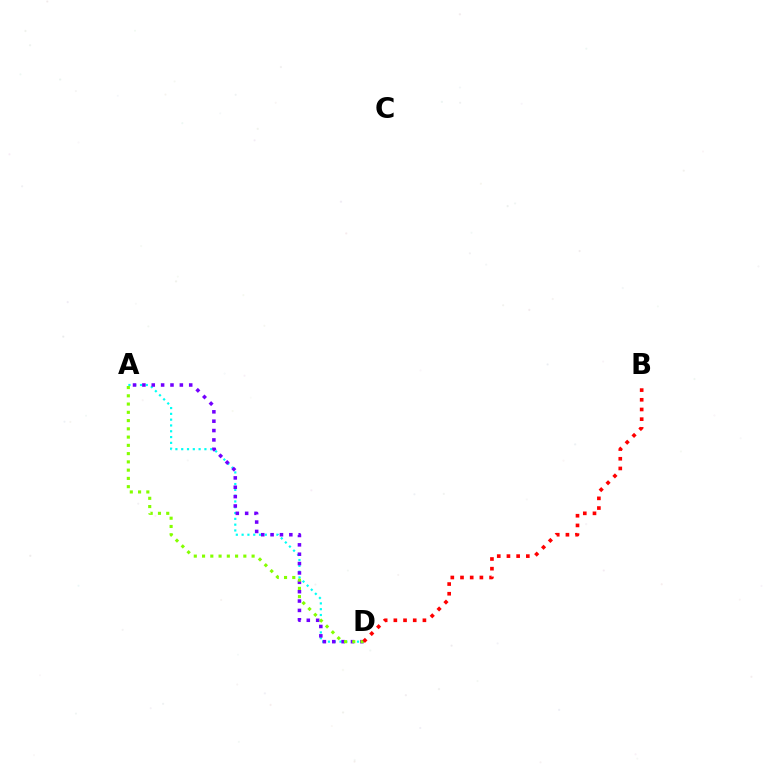{('A', 'D'): [{'color': '#00fff6', 'line_style': 'dotted', 'thickness': 1.58}, {'color': '#7200ff', 'line_style': 'dotted', 'thickness': 2.54}, {'color': '#84ff00', 'line_style': 'dotted', 'thickness': 2.24}], ('B', 'D'): [{'color': '#ff0000', 'line_style': 'dotted', 'thickness': 2.63}]}